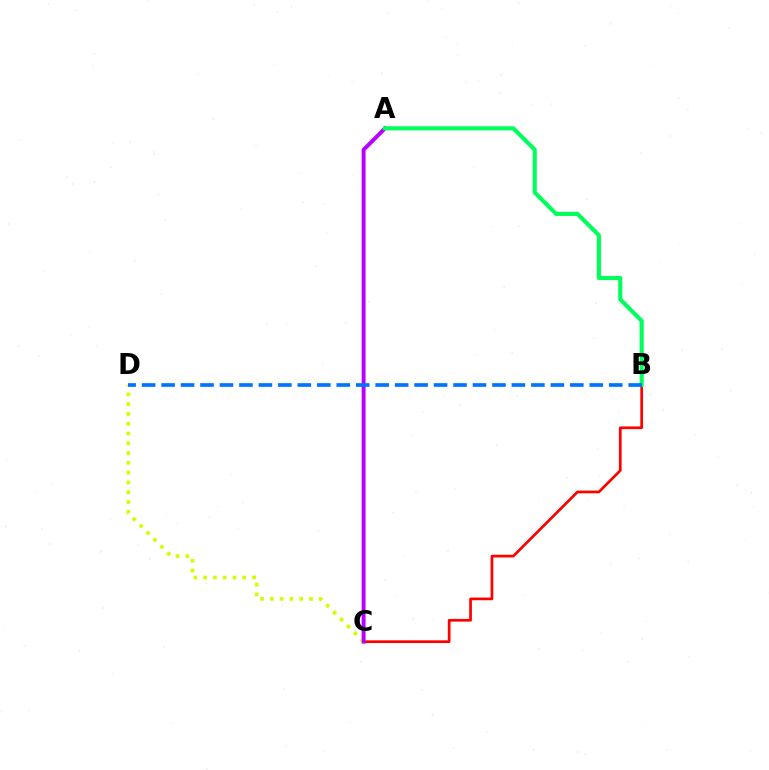{('C', 'D'): [{'color': '#d1ff00', 'line_style': 'dotted', 'thickness': 2.66}], ('B', 'C'): [{'color': '#ff0000', 'line_style': 'solid', 'thickness': 1.95}], ('A', 'C'): [{'color': '#b900ff', 'line_style': 'solid', 'thickness': 2.82}], ('A', 'B'): [{'color': '#00ff5c', 'line_style': 'solid', 'thickness': 2.97}], ('B', 'D'): [{'color': '#0074ff', 'line_style': 'dashed', 'thickness': 2.64}]}